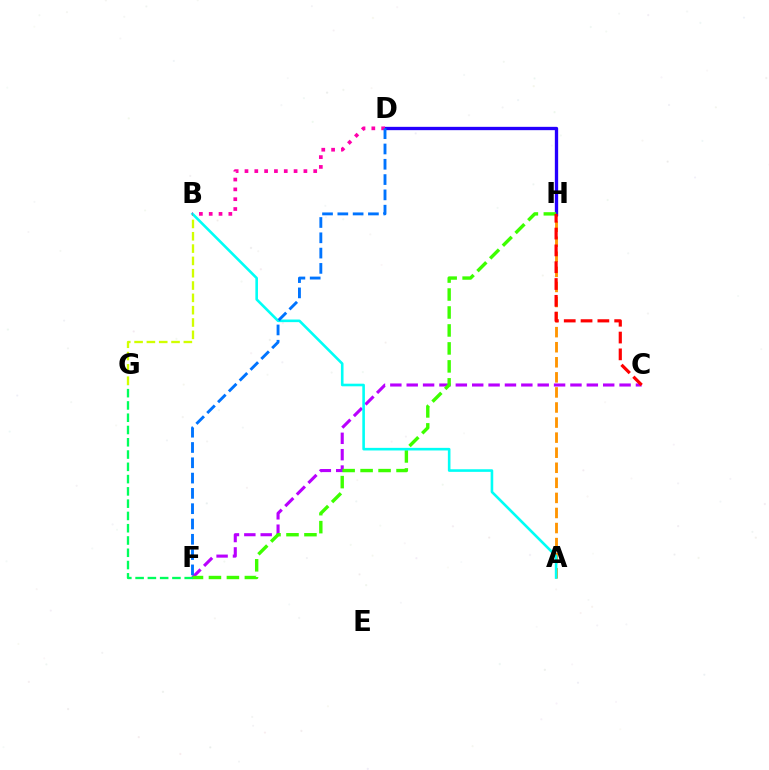{('A', 'H'): [{'color': '#ff9400', 'line_style': 'dashed', 'thickness': 2.05}], ('C', 'F'): [{'color': '#b900ff', 'line_style': 'dashed', 'thickness': 2.22}], ('D', 'H'): [{'color': '#2500ff', 'line_style': 'solid', 'thickness': 2.39}], ('F', 'H'): [{'color': '#3dff00', 'line_style': 'dashed', 'thickness': 2.44}], ('B', 'G'): [{'color': '#d1ff00', 'line_style': 'dashed', 'thickness': 1.67}], ('F', 'G'): [{'color': '#00ff5c', 'line_style': 'dashed', 'thickness': 1.67}], ('A', 'B'): [{'color': '#00fff6', 'line_style': 'solid', 'thickness': 1.88}], ('B', 'D'): [{'color': '#ff00ac', 'line_style': 'dotted', 'thickness': 2.67}], ('D', 'F'): [{'color': '#0074ff', 'line_style': 'dashed', 'thickness': 2.08}], ('C', 'H'): [{'color': '#ff0000', 'line_style': 'dashed', 'thickness': 2.28}]}